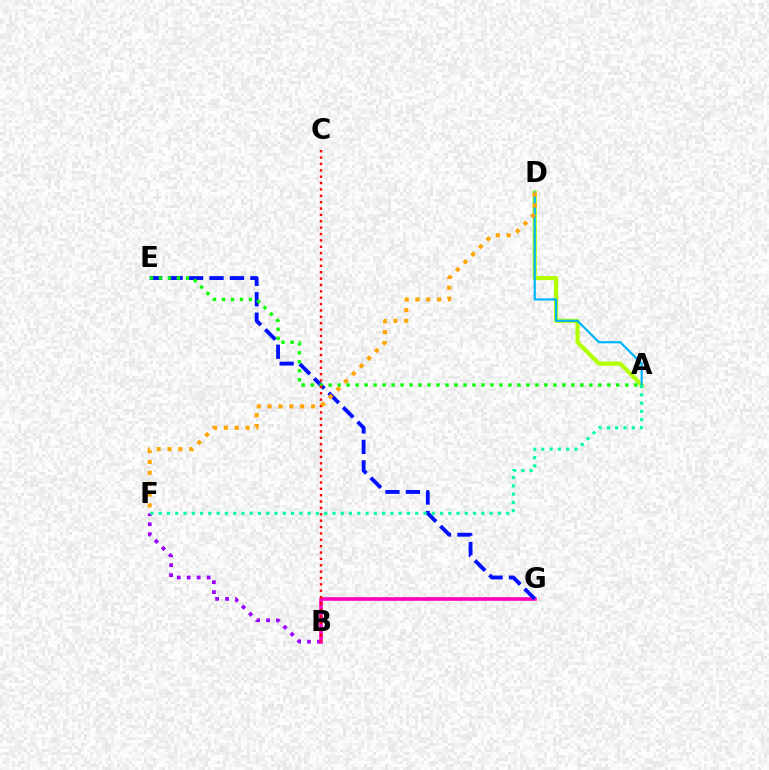{('B', 'F'): [{'color': '#9b00ff', 'line_style': 'dotted', 'thickness': 2.71}], ('B', 'G'): [{'color': '#ff00bd', 'line_style': 'solid', 'thickness': 2.6}], ('A', 'D'): [{'color': '#b3ff00', 'line_style': 'solid', 'thickness': 2.95}, {'color': '#00b5ff', 'line_style': 'solid', 'thickness': 1.6}], ('E', 'G'): [{'color': '#0010ff', 'line_style': 'dashed', 'thickness': 2.78}], ('A', 'E'): [{'color': '#08ff00', 'line_style': 'dotted', 'thickness': 2.44}], ('A', 'F'): [{'color': '#00ff9d', 'line_style': 'dotted', 'thickness': 2.25}], ('B', 'C'): [{'color': '#ff0000', 'line_style': 'dotted', 'thickness': 1.73}], ('D', 'F'): [{'color': '#ffa500', 'line_style': 'dotted', 'thickness': 2.95}]}